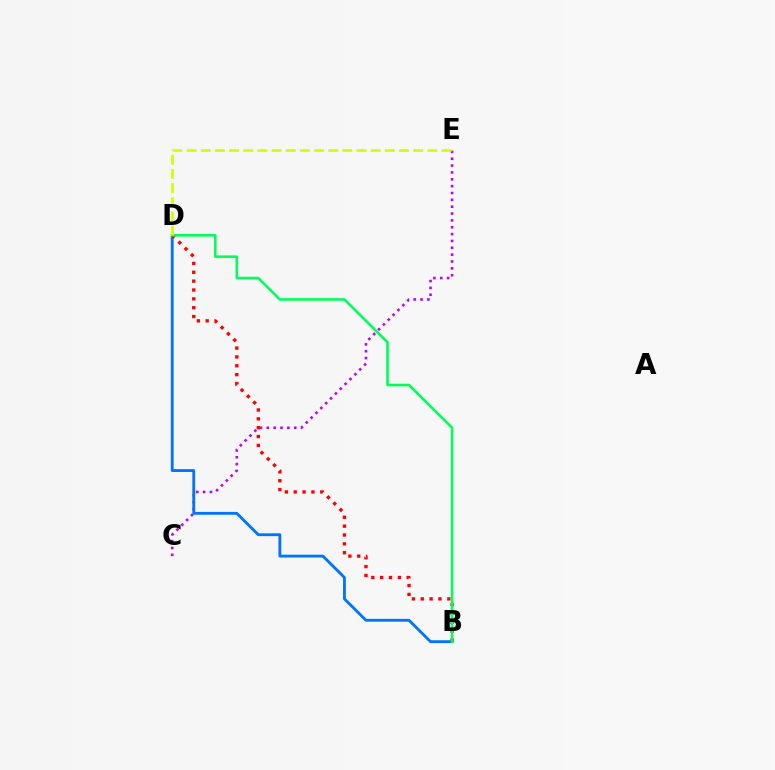{('C', 'E'): [{'color': '#b900ff', 'line_style': 'dotted', 'thickness': 1.86}], ('B', 'D'): [{'color': '#0074ff', 'line_style': 'solid', 'thickness': 2.04}, {'color': '#ff0000', 'line_style': 'dotted', 'thickness': 2.41}, {'color': '#00ff5c', 'line_style': 'solid', 'thickness': 1.87}], ('D', 'E'): [{'color': '#d1ff00', 'line_style': 'dashed', 'thickness': 1.92}]}